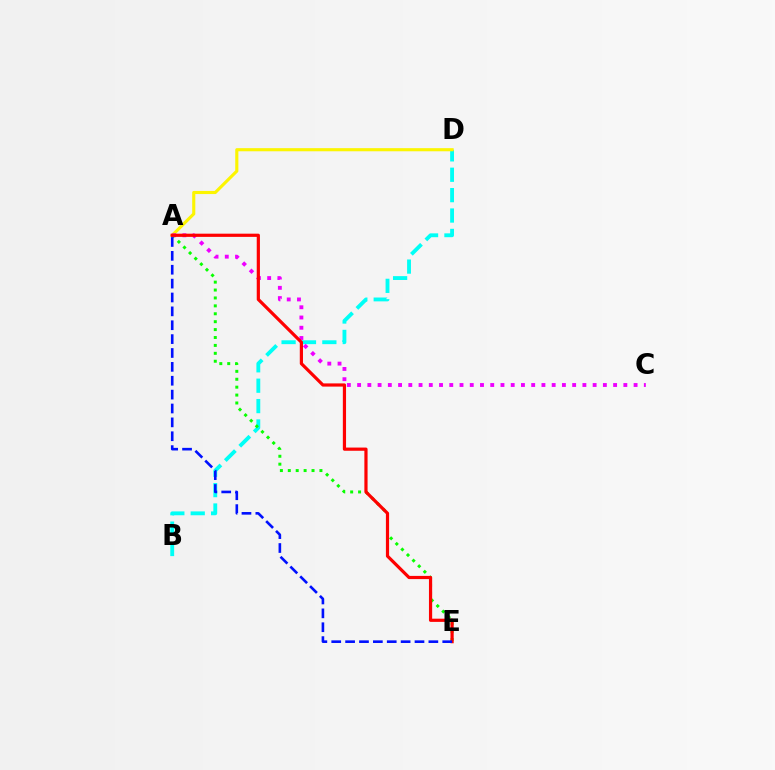{('B', 'D'): [{'color': '#00fff6', 'line_style': 'dashed', 'thickness': 2.77}], ('A', 'D'): [{'color': '#fcf500', 'line_style': 'solid', 'thickness': 2.25}], ('A', 'E'): [{'color': '#08ff00', 'line_style': 'dotted', 'thickness': 2.15}, {'color': '#ff0000', 'line_style': 'solid', 'thickness': 2.3}, {'color': '#0010ff', 'line_style': 'dashed', 'thickness': 1.89}], ('A', 'C'): [{'color': '#ee00ff', 'line_style': 'dotted', 'thickness': 2.78}]}